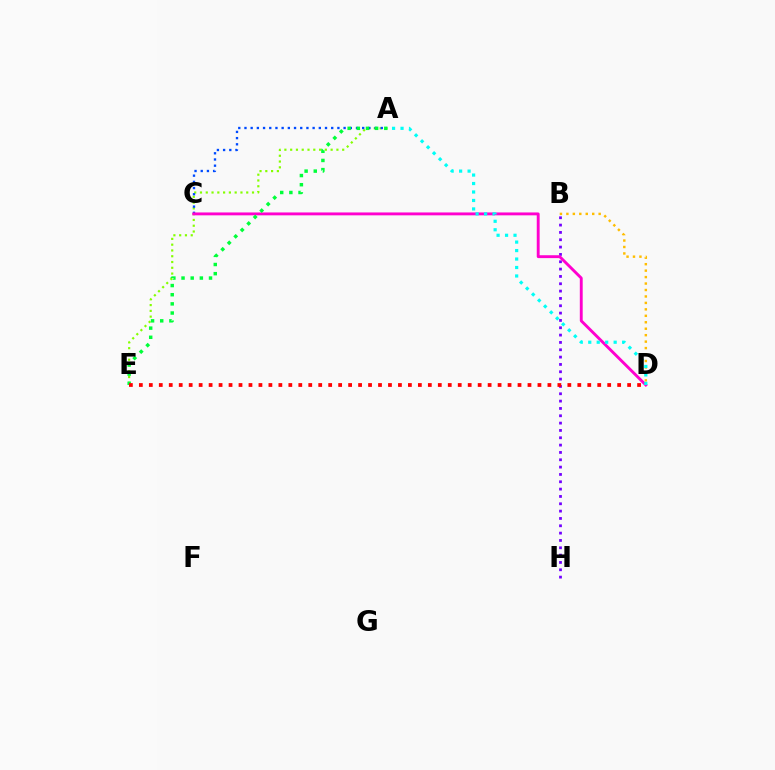{('A', 'E'): [{'color': '#84ff00', 'line_style': 'dotted', 'thickness': 1.57}, {'color': '#00ff39', 'line_style': 'dotted', 'thickness': 2.49}], ('A', 'C'): [{'color': '#004bff', 'line_style': 'dotted', 'thickness': 1.68}], ('B', 'H'): [{'color': '#7200ff', 'line_style': 'dotted', 'thickness': 1.99}], ('B', 'D'): [{'color': '#ffbd00', 'line_style': 'dotted', 'thickness': 1.75}], ('C', 'D'): [{'color': '#ff00cf', 'line_style': 'solid', 'thickness': 2.07}], ('D', 'E'): [{'color': '#ff0000', 'line_style': 'dotted', 'thickness': 2.71}], ('A', 'D'): [{'color': '#00fff6', 'line_style': 'dotted', 'thickness': 2.3}]}